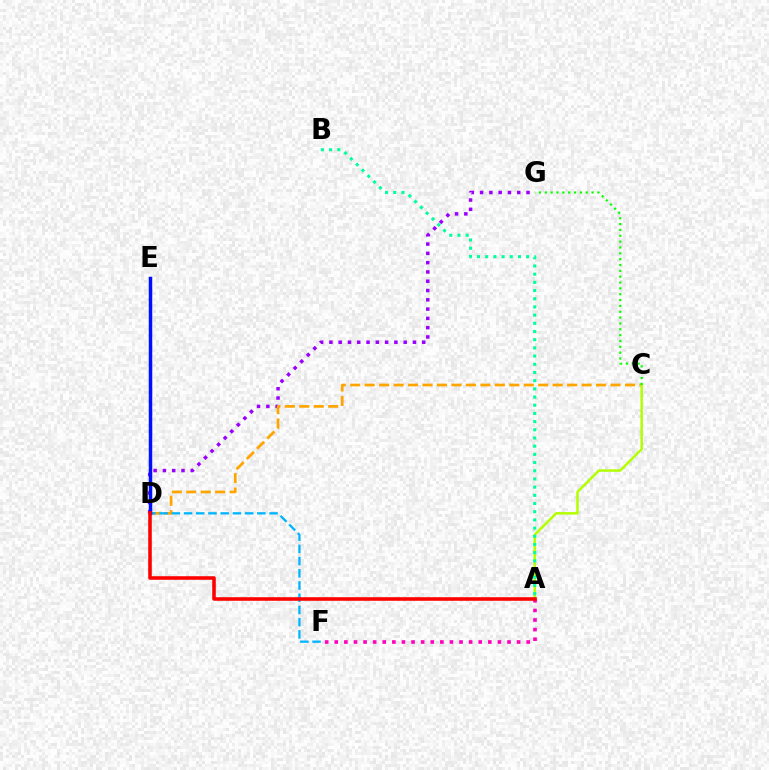{('D', 'G'): [{'color': '#9b00ff', 'line_style': 'dotted', 'thickness': 2.52}], ('C', 'D'): [{'color': '#ffa500', 'line_style': 'dashed', 'thickness': 1.96}], ('D', 'F'): [{'color': '#00b5ff', 'line_style': 'dashed', 'thickness': 1.66}], ('A', 'C'): [{'color': '#b3ff00', 'line_style': 'solid', 'thickness': 1.79}], ('A', 'F'): [{'color': '#ff00bd', 'line_style': 'dotted', 'thickness': 2.61}], ('D', 'E'): [{'color': '#0010ff', 'line_style': 'solid', 'thickness': 2.51}], ('A', 'D'): [{'color': '#ff0000', 'line_style': 'solid', 'thickness': 2.57}], ('C', 'G'): [{'color': '#08ff00', 'line_style': 'dotted', 'thickness': 1.59}], ('A', 'B'): [{'color': '#00ff9d', 'line_style': 'dotted', 'thickness': 2.23}]}